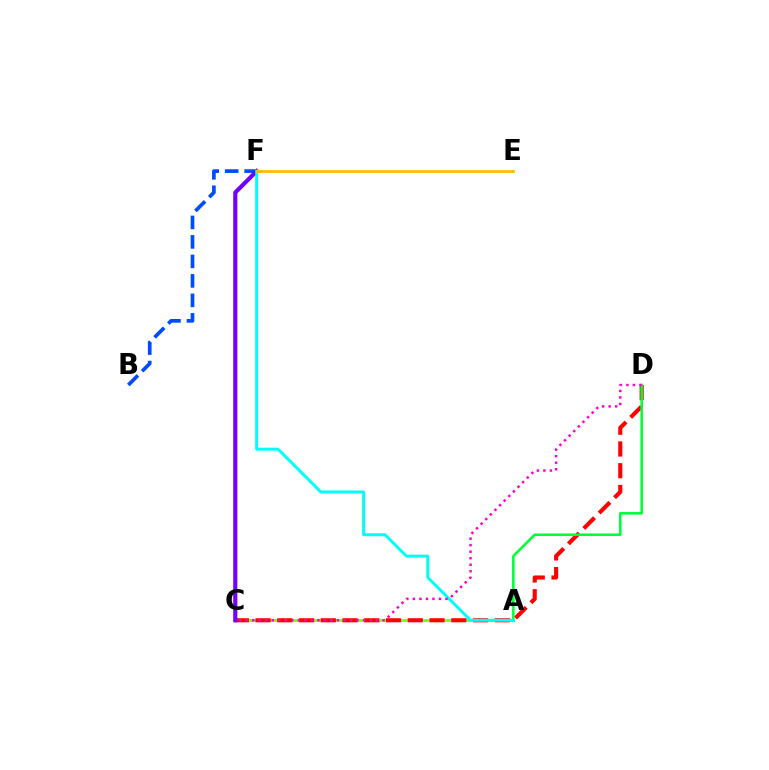{('A', 'C'): [{'color': '#84ff00', 'line_style': 'solid', 'thickness': 2.02}], ('C', 'D'): [{'color': '#ff0000', 'line_style': 'dashed', 'thickness': 2.95}, {'color': '#ff00cf', 'line_style': 'dotted', 'thickness': 1.77}], ('B', 'F'): [{'color': '#004bff', 'line_style': 'dashed', 'thickness': 2.65}], ('C', 'F'): [{'color': '#7200ff', 'line_style': 'solid', 'thickness': 2.98}], ('A', 'D'): [{'color': '#00ff39', 'line_style': 'solid', 'thickness': 1.84}], ('A', 'F'): [{'color': '#00fff6', 'line_style': 'solid', 'thickness': 2.14}], ('E', 'F'): [{'color': '#ffbd00', 'line_style': 'solid', 'thickness': 2.02}]}